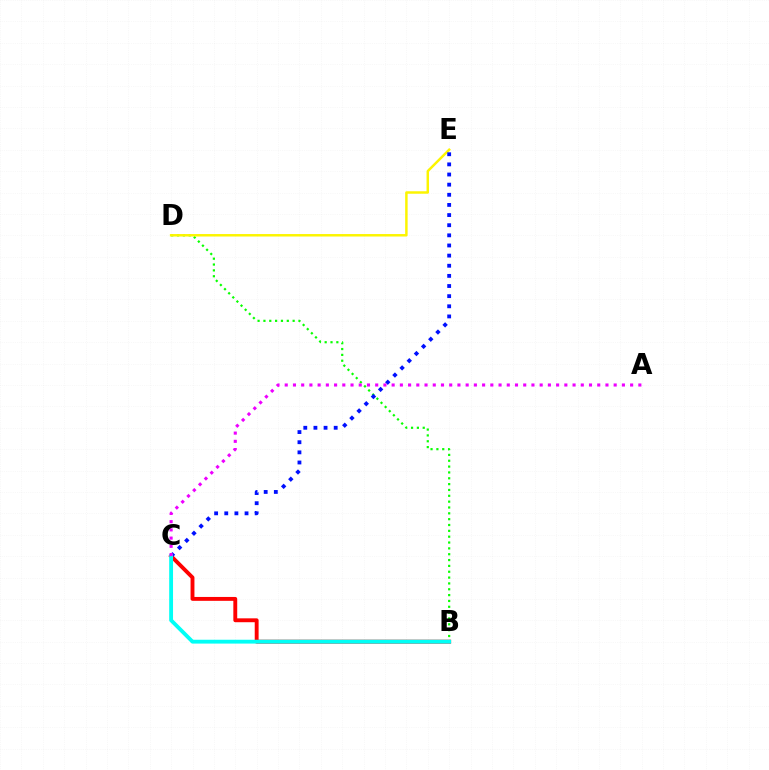{('B', 'C'): [{'color': '#ff0000', 'line_style': 'solid', 'thickness': 2.79}, {'color': '#00fff6', 'line_style': 'solid', 'thickness': 2.77}], ('B', 'D'): [{'color': '#08ff00', 'line_style': 'dotted', 'thickness': 1.59}], ('D', 'E'): [{'color': '#fcf500', 'line_style': 'solid', 'thickness': 1.78}], ('C', 'E'): [{'color': '#0010ff', 'line_style': 'dotted', 'thickness': 2.75}], ('A', 'C'): [{'color': '#ee00ff', 'line_style': 'dotted', 'thickness': 2.23}]}